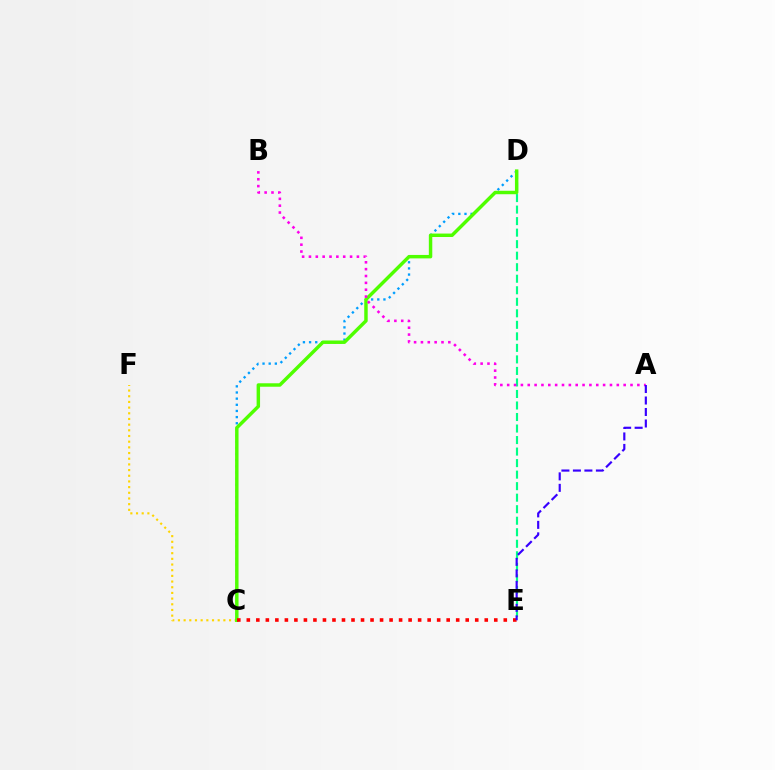{('D', 'E'): [{'color': '#00ff86', 'line_style': 'dashed', 'thickness': 1.57}], ('C', 'F'): [{'color': '#ffd500', 'line_style': 'dotted', 'thickness': 1.54}], ('C', 'D'): [{'color': '#009eff', 'line_style': 'dotted', 'thickness': 1.67}, {'color': '#4fff00', 'line_style': 'solid', 'thickness': 2.48}], ('C', 'E'): [{'color': '#ff0000', 'line_style': 'dotted', 'thickness': 2.59}], ('A', 'B'): [{'color': '#ff00ed', 'line_style': 'dotted', 'thickness': 1.86}], ('A', 'E'): [{'color': '#3700ff', 'line_style': 'dashed', 'thickness': 1.56}]}